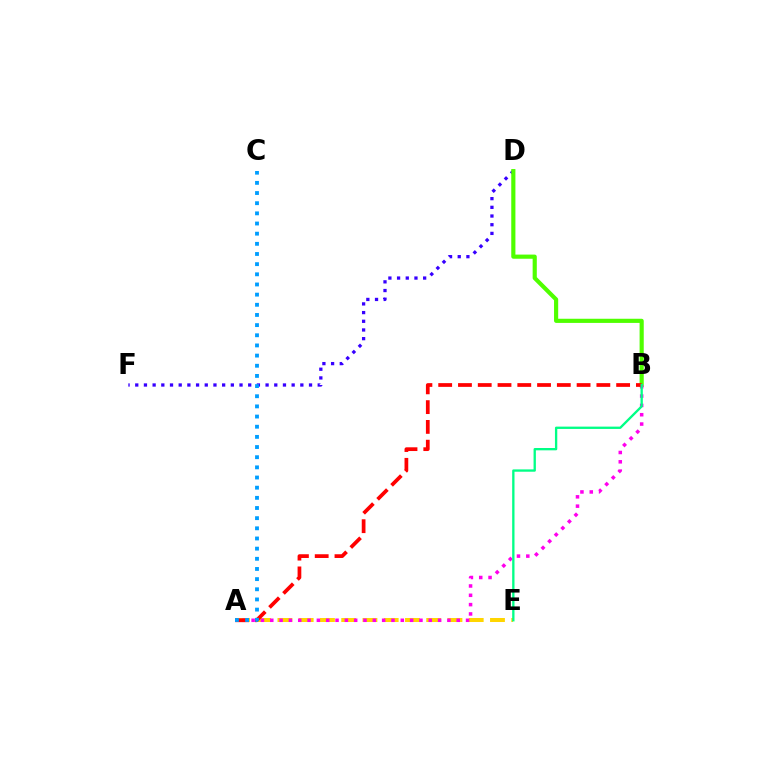{('D', 'F'): [{'color': '#3700ff', 'line_style': 'dotted', 'thickness': 2.36}], ('B', 'D'): [{'color': '#4fff00', 'line_style': 'solid', 'thickness': 2.99}], ('A', 'E'): [{'color': '#ffd500', 'line_style': 'dashed', 'thickness': 2.89}], ('A', 'B'): [{'color': '#ff00ed', 'line_style': 'dotted', 'thickness': 2.53}, {'color': '#ff0000', 'line_style': 'dashed', 'thickness': 2.69}], ('A', 'C'): [{'color': '#009eff', 'line_style': 'dotted', 'thickness': 2.76}], ('B', 'E'): [{'color': '#00ff86', 'line_style': 'solid', 'thickness': 1.67}]}